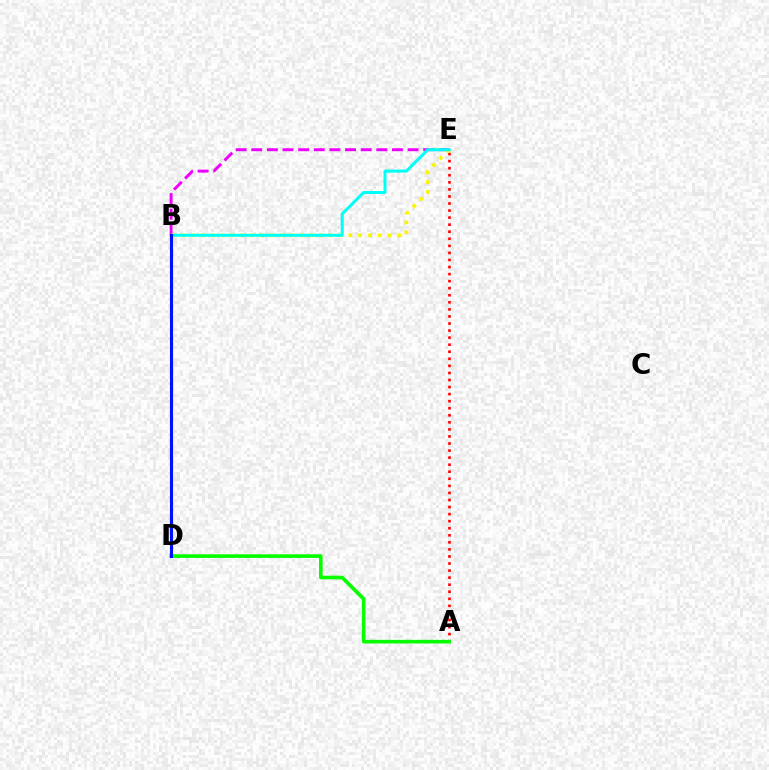{('B', 'E'): [{'color': '#ee00ff', 'line_style': 'dashed', 'thickness': 2.12}, {'color': '#fcf500', 'line_style': 'dotted', 'thickness': 2.67}, {'color': '#00fff6', 'line_style': 'solid', 'thickness': 2.17}], ('A', 'E'): [{'color': '#ff0000', 'line_style': 'dotted', 'thickness': 1.92}], ('A', 'D'): [{'color': '#08ff00', 'line_style': 'solid', 'thickness': 2.62}], ('B', 'D'): [{'color': '#0010ff', 'line_style': 'solid', 'thickness': 2.25}]}